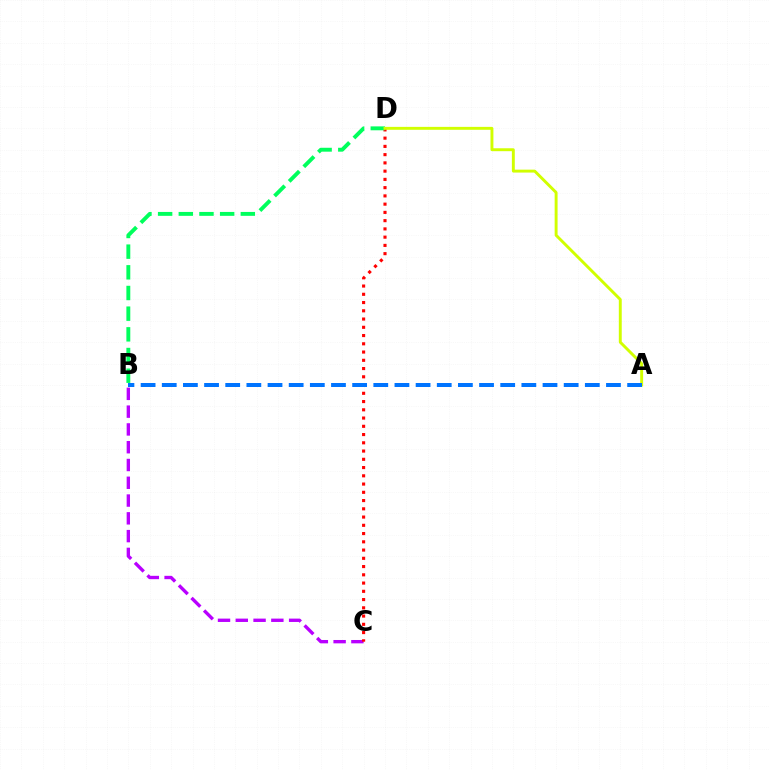{('B', 'C'): [{'color': '#b900ff', 'line_style': 'dashed', 'thickness': 2.42}], ('C', 'D'): [{'color': '#ff0000', 'line_style': 'dotted', 'thickness': 2.24}], ('B', 'D'): [{'color': '#00ff5c', 'line_style': 'dashed', 'thickness': 2.81}], ('A', 'D'): [{'color': '#d1ff00', 'line_style': 'solid', 'thickness': 2.1}], ('A', 'B'): [{'color': '#0074ff', 'line_style': 'dashed', 'thickness': 2.87}]}